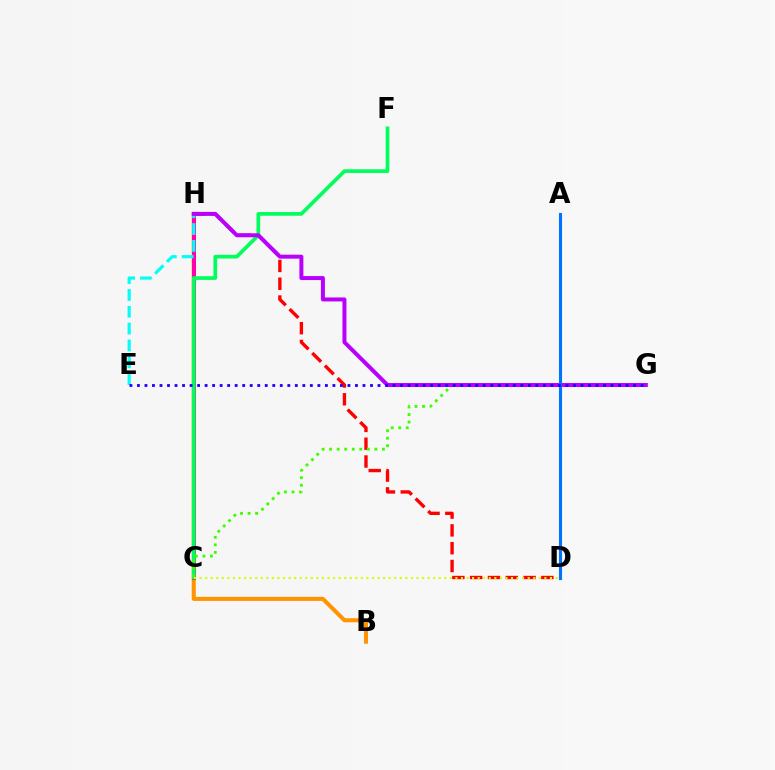{('B', 'H'): [{'color': '#ff9400', 'line_style': 'solid', 'thickness': 2.92}], ('C', 'H'): [{'color': '#ff00ac', 'line_style': 'solid', 'thickness': 2.87}], ('D', 'H'): [{'color': '#ff0000', 'line_style': 'dashed', 'thickness': 2.42}], ('C', 'F'): [{'color': '#00ff5c', 'line_style': 'solid', 'thickness': 2.66}], ('C', 'G'): [{'color': '#3dff00', 'line_style': 'dotted', 'thickness': 2.05}], ('E', 'H'): [{'color': '#00fff6', 'line_style': 'dashed', 'thickness': 2.29}], ('G', 'H'): [{'color': '#b900ff', 'line_style': 'solid', 'thickness': 2.87}], ('A', 'D'): [{'color': '#0074ff', 'line_style': 'solid', 'thickness': 2.22}], ('E', 'G'): [{'color': '#2500ff', 'line_style': 'dotted', 'thickness': 2.04}], ('C', 'D'): [{'color': '#d1ff00', 'line_style': 'dotted', 'thickness': 1.51}]}